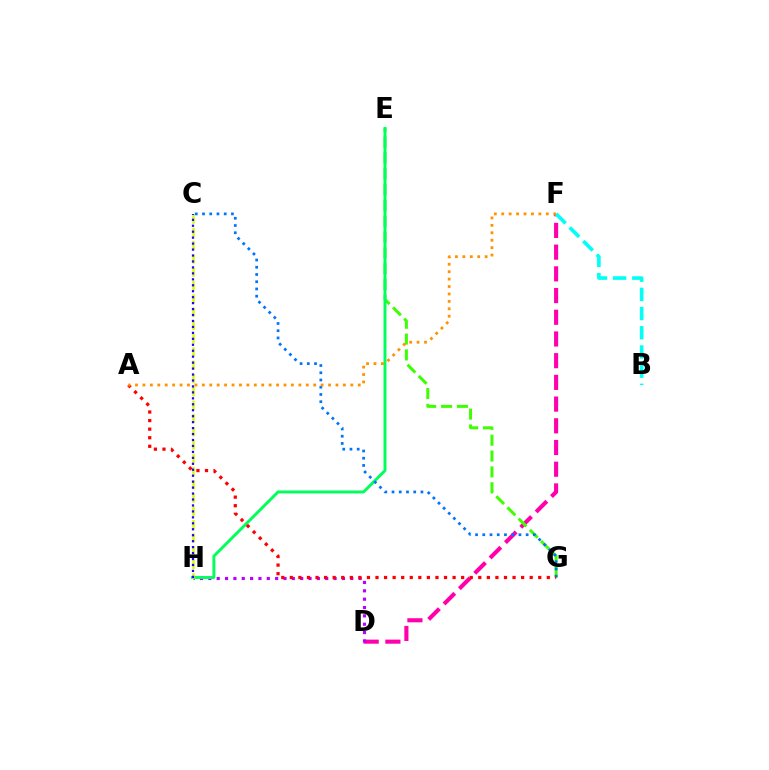{('D', 'F'): [{'color': '#ff00ac', 'line_style': 'dashed', 'thickness': 2.95}], ('E', 'G'): [{'color': '#3dff00', 'line_style': 'dashed', 'thickness': 2.15}], ('D', 'H'): [{'color': '#b900ff', 'line_style': 'dotted', 'thickness': 2.27}], ('E', 'H'): [{'color': '#00ff5c', 'line_style': 'solid', 'thickness': 2.12}], ('C', 'G'): [{'color': '#0074ff', 'line_style': 'dotted', 'thickness': 1.96}], ('C', 'H'): [{'color': '#d1ff00', 'line_style': 'dashed', 'thickness': 1.8}, {'color': '#2500ff', 'line_style': 'dotted', 'thickness': 1.62}], ('A', 'G'): [{'color': '#ff0000', 'line_style': 'dotted', 'thickness': 2.33}], ('B', 'F'): [{'color': '#00fff6', 'line_style': 'dashed', 'thickness': 2.61}], ('A', 'F'): [{'color': '#ff9400', 'line_style': 'dotted', 'thickness': 2.02}]}